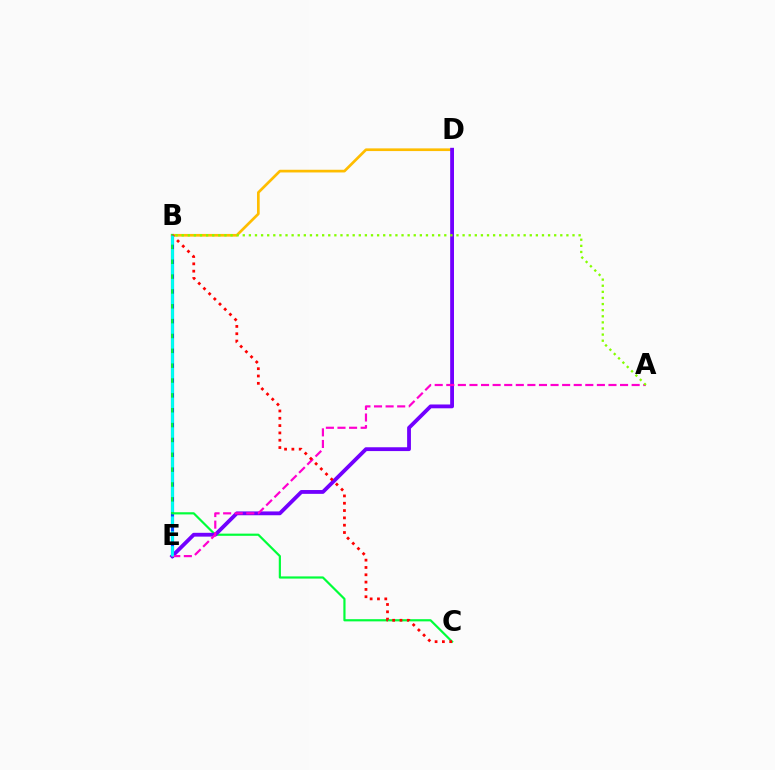{('B', 'E'): [{'color': '#004bff', 'line_style': 'solid', 'thickness': 2.27}, {'color': '#00fff6', 'line_style': 'dashed', 'thickness': 2.02}], ('B', 'D'): [{'color': '#ffbd00', 'line_style': 'solid', 'thickness': 1.94}], ('B', 'C'): [{'color': '#00ff39', 'line_style': 'solid', 'thickness': 1.58}, {'color': '#ff0000', 'line_style': 'dotted', 'thickness': 1.99}], ('D', 'E'): [{'color': '#7200ff', 'line_style': 'solid', 'thickness': 2.75}], ('A', 'E'): [{'color': '#ff00cf', 'line_style': 'dashed', 'thickness': 1.57}], ('A', 'B'): [{'color': '#84ff00', 'line_style': 'dotted', 'thickness': 1.66}]}